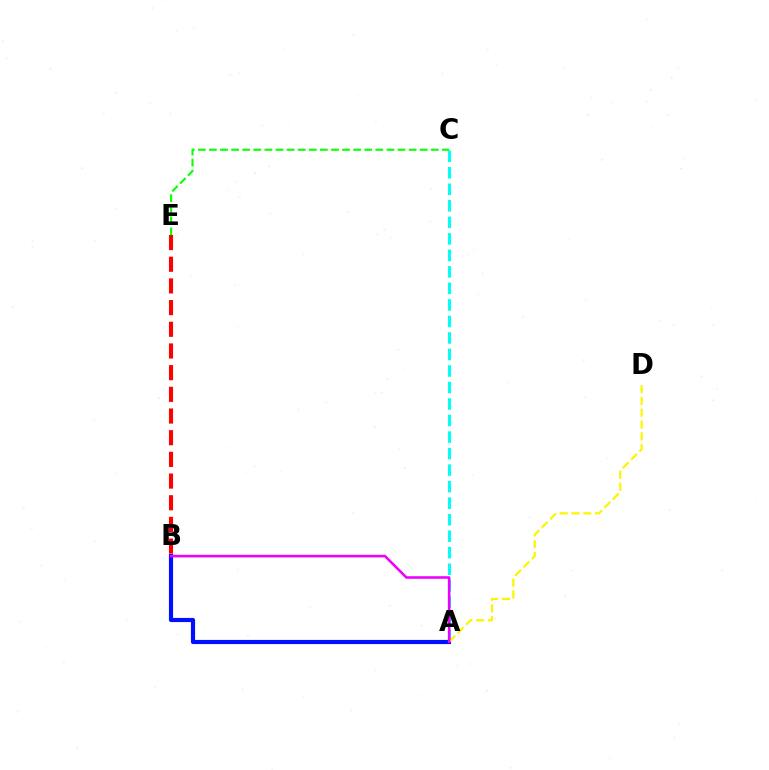{('A', 'C'): [{'color': '#00fff6', 'line_style': 'dashed', 'thickness': 2.24}], ('C', 'E'): [{'color': '#08ff00', 'line_style': 'dashed', 'thickness': 1.51}], ('A', 'B'): [{'color': '#0010ff', 'line_style': 'solid', 'thickness': 2.99}, {'color': '#ee00ff', 'line_style': 'solid', 'thickness': 1.86}], ('A', 'D'): [{'color': '#fcf500', 'line_style': 'dashed', 'thickness': 1.6}], ('B', 'E'): [{'color': '#ff0000', 'line_style': 'dashed', 'thickness': 2.95}]}